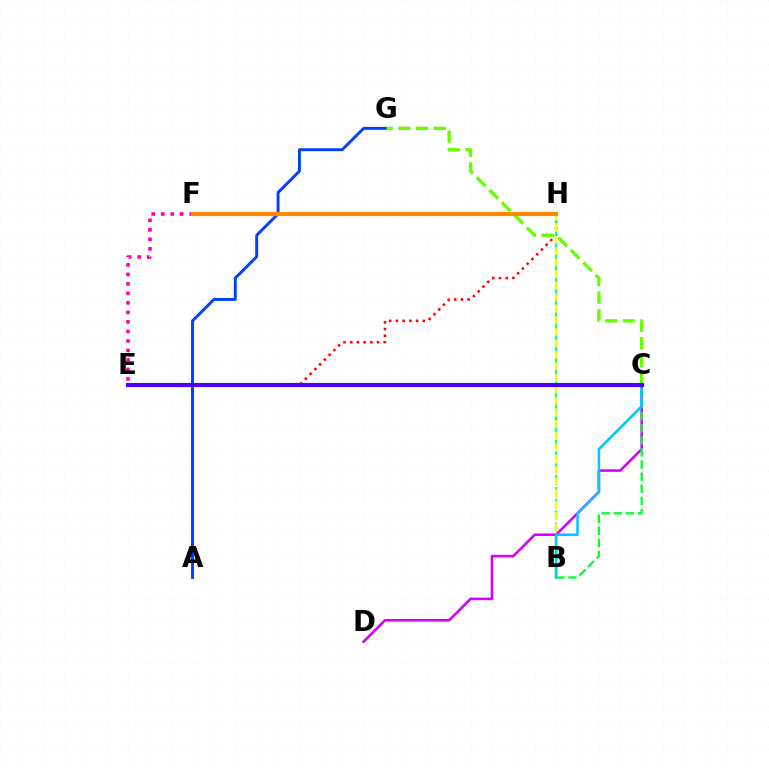{('C', 'D'): [{'color': '#d600ff', 'line_style': 'solid', 'thickness': 1.88}], ('E', 'H'): [{'color': '#ff0000', 'line_style': 'dotted', 'thickness': 1.82}], ('B', 'C'): [{'color': '#00ff27', 'line_style': 'dashed', 'thickness': 1.65}, {'color': '#00c7ff', 'line_style': 'solid', 'thickness': 1.82}], ('E', 'F'): [{'color': '#ff00a0', 'line_style': 'dotted', 'thickness': 2.58}], ('C', 'G'): [{'color': '#66ff00', 'line_style': 'dashed', 'thickness': 2.41}], ('A', 'G'): [{'color': '#003fff', 'line_style': 'solid', 'thickness': 2.09}], ('B', 'H'): [{'color': '#00ffaf', 'line_style': 'dashed', 'thickness': 1.61}, {'color': '#eeff00', 'line_style': 'dashed', 'thickness': 1.57}], ('F', 'H'): [{'color': '#ff8800', 'line_style': 'solid', 'thickness': 3.0}], ('C', 'E'): [{'color': '#4f00ff', 'line_style': 'solid', 'thickness': 2.98}]}